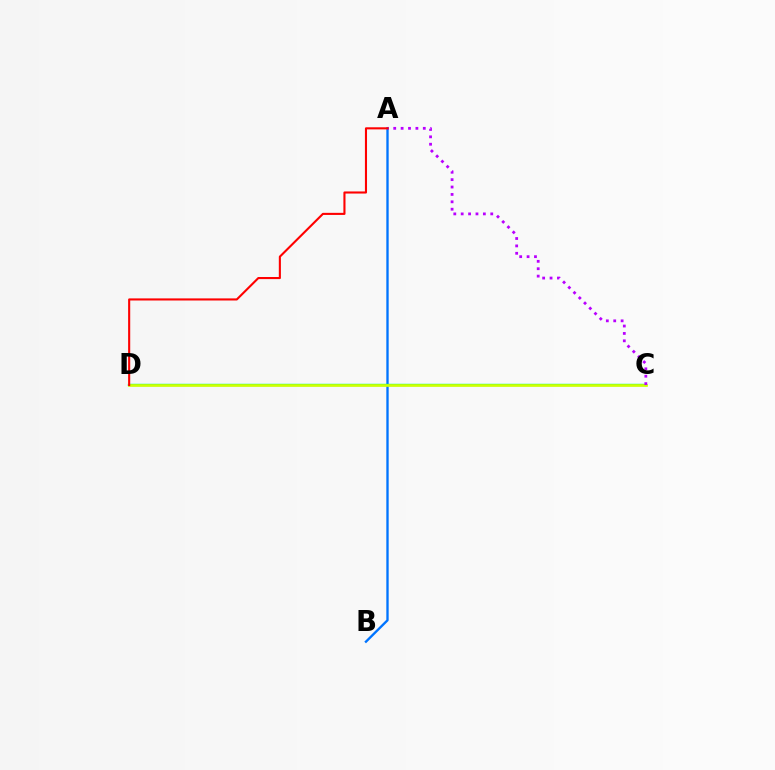{('A', 'B'): [{'color': '#0074ff', 'line_style': 'solid', 'thickness': 1.69}], ('C', 'D'): [{'color': '#00ff5c', 'line_style': 'solid', 'thickness': 1.73}, {'color': '#d1ff00', 'line_style': 'solid', 'thickness': 1.88}], ('A', 'C'): [{'color': '#b900ff', 'line_style': 'dotted', 'thickness': 2.01}], ('A', 'D'): [{'color': '#ff0000', 'line_style': 'solid', 'thickness': 1.51}]}